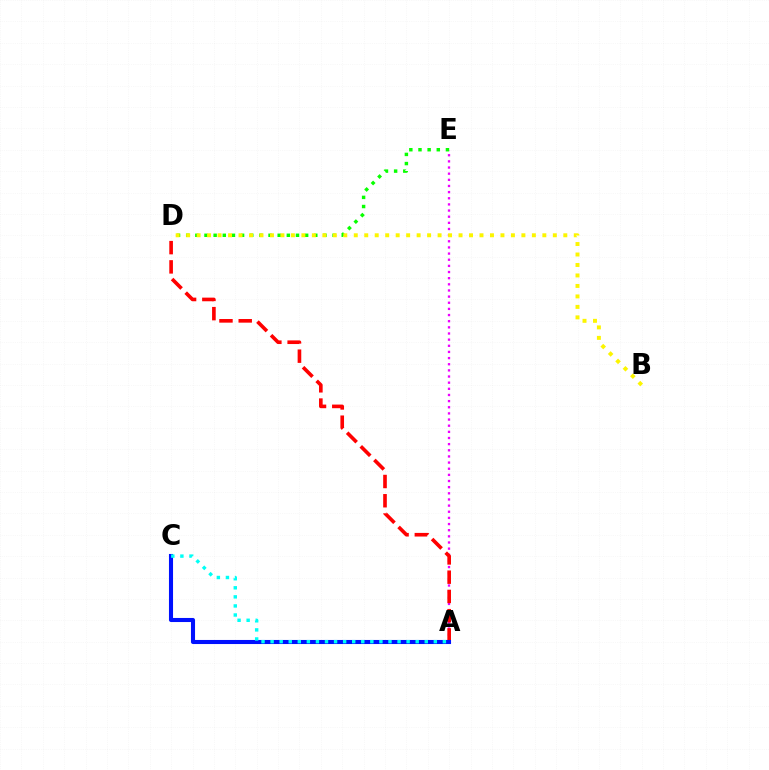{('A', 'E'): [{'color': '#ee00ff', 'line_style': 'dotted', 'thickness': 1.67}], ('A', 'D'): [{'color': '#ff0000', 'line_style': 'dashed', 'thickness': 2.62}], ('A', 'C'): [{'color': '#0010ff', 'line_style': 'solid', 'thickness': 2.94}, {'color': '#00fff6', 'line_style': 'dotted', 'thickness': 2.46}], ('D', 'E'): [{'color': '#08ff00', 'line_style': 'dotted', 'thickness': 2.49}], ('B', 'D'): [{'color': '#fcf500', 'line_style': 'dotted', 'thickness': 2.85}]}